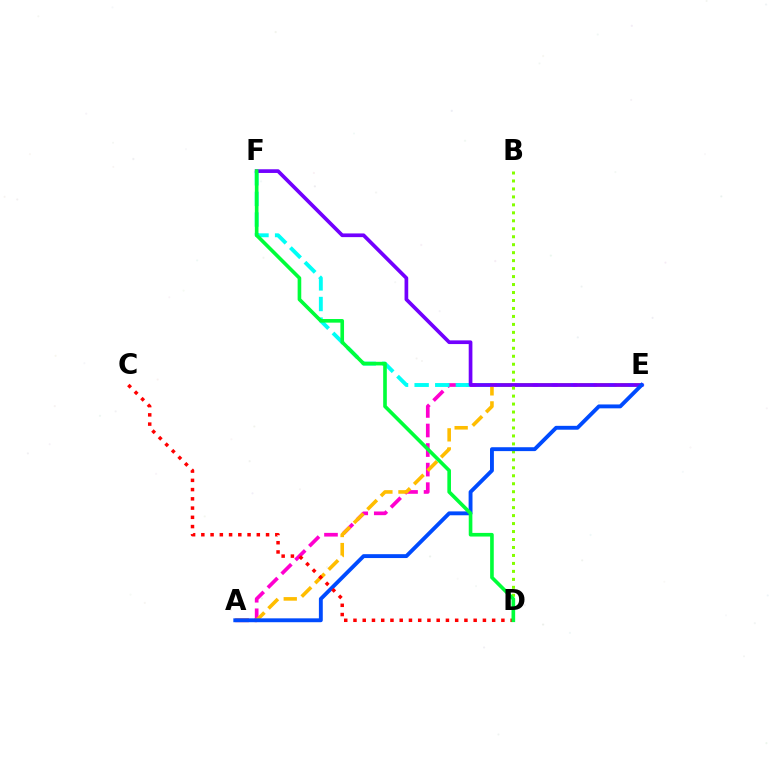{('A', 'E'): [{'color': '#ff00cf', 'line_style': 'dashed', 'thickness': 2.66}, {'color': '#ffbd00', 'line_style': 'dashed', 'thickness': 2.59}, {'color': '#004bff', 'line_style': 'solid', 'thickness': 2.79}], ('E', 'F'): [{'color': '#00fff6', 'line_style': 'dashed', 'thickness': 2.8}, {'color': '#7200ff', 'line_style': 'solid', 'thickness': 2.66}], ('B', 'D'): [{'color': '#84ff00', 'line_style': 'dotted', 'thickness': 2.16}], ('C', 'D'): [{'color': '#ff0000', 'line_style': 'dotted', 'thickness': 2.51}], ('D', 'F'): [{'color': '#00ff39', 'line_style': 'solid', 'thickness': 2.62}]}